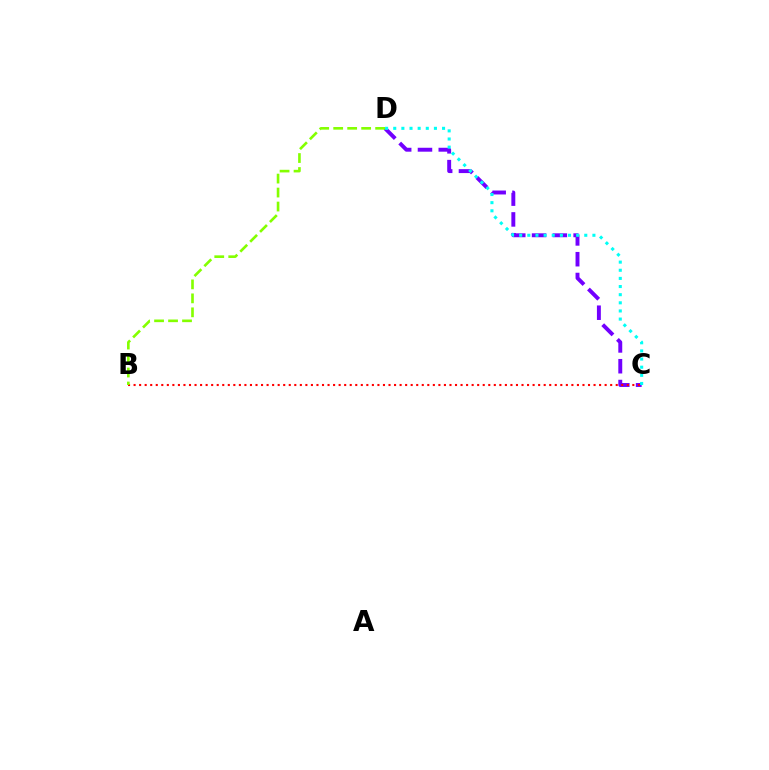{('C', 'D'): [{'color': '#7200ff', 'line_style': 'dashed', 'thickness': 2.82}, {'color': '#00fff6', 'line_style': 'dotted', 'thickness': 2.21}], ('B', 'C'): [{'color': '#ff0000', 'line_style': 'dotted', 'thickness': 1.51}], ('B', 'D'): [{'color': '#84ff00', 'line_style': 'dashed', 'thickness': 1.9}]}